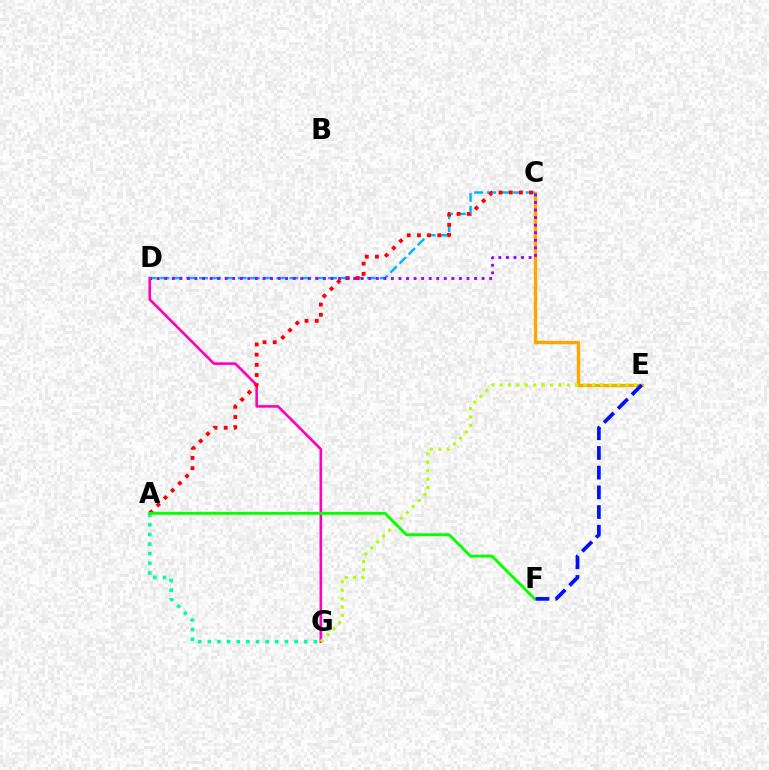{('D', 'G'): [{'color': '#ff00bd', 'line_style': 'solid', 'thickness': 1.89}], ('C', 'E'): [{'color': '#ffa500', 'line_style': 'solid', 'thickness': 2.43}], ('E', 'G'): [{'color': '#b3ff00', 'line_style': 'dotted', 'thickness': 2.28}], ('C', 'D'): [{'color': '#00b5ff', 'line_style': 'dashed', 'thickness': 1.75}, {'color': '#9b00ff', 'line_style': 'dotted', 'thickness': 2.05}], ('A', 'C'): [{'color': '#ff0000', 'line_style': 'dotted', 'thickness': 2.76}], ('A', 'G'): [{'color': '#00ff9d', 'line_style': 'dotted', 'thickness': 2.62}], ('A', 'F'): [{'color': '#08ff00', 'line_style': 'solid', 'thickness': 2.11}], ('E', 'F'): [{'color': '#0010ff', 'line_style': 'dashed', 'thickness': 2.68}]}